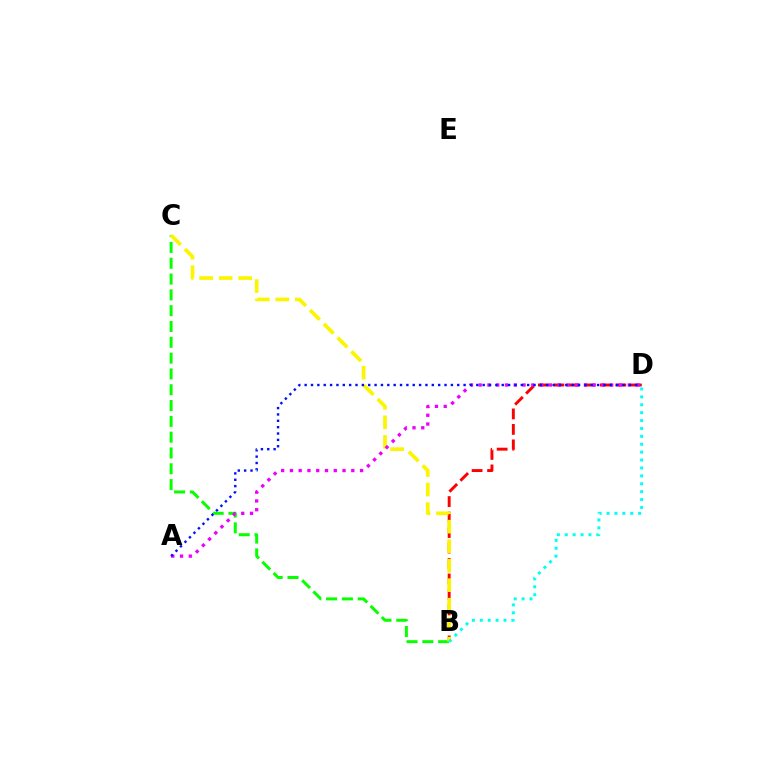{('B', 'D'): [{'color': '#ff0000', 'line_style': 'dashed', 'thickness': 2.1}, {'color': '#00fff6', 'line_style': 'dotted', 'thickness': 2.15}], ('B', 'C'): [{'color': '#08ff00', 'line_style': 'dashed', 'thickness': 2.15}, {'color': '#fcf500', 'line_style': 'dashed', 'thickness': 2.65}], ('A', 'D'): [{'color': '#ee00ff', 'line_style': 'dotted', 'thickness': 2.38}, {'color': '#0010ff', 'line_style': 'dotted', 'thickness': 1.73}]}